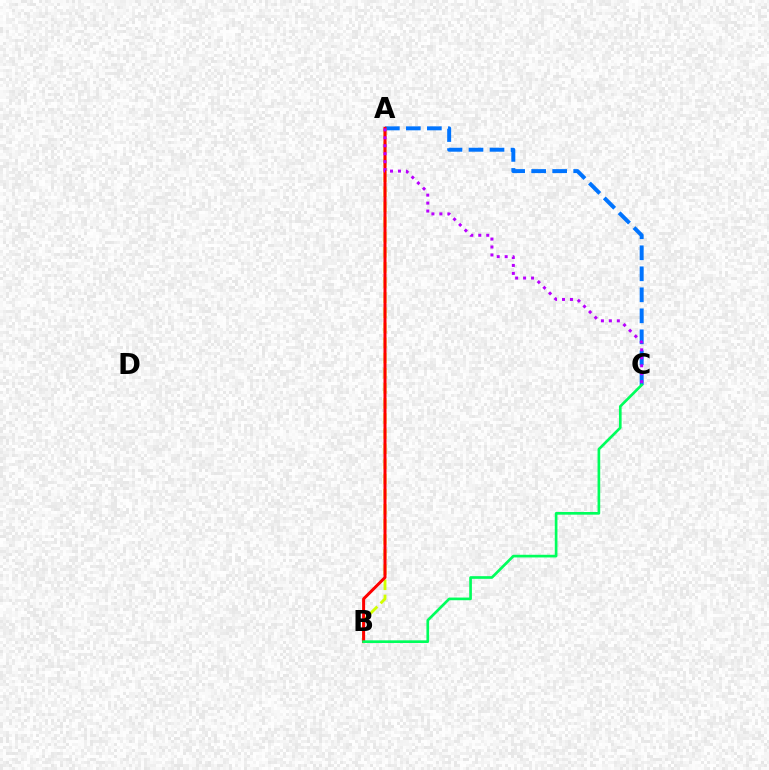{('A', 'C'): [{'color': '#0074ff', 'line_style': 'dashed', 'thickness': 2.85}, {'color': '#b900ff', 'line_style': 'dotted', 'thickness': 2.16}], ('A', 'B'): [{'color': '#d1ff00', 'line_style': 'dashed', 'thickness': 2.05}, {'color': '#ff0000', 'line_style': 'solid', 'thickness': 2.16}], ('B', 'C'): [{'color': '#00ff5c', 'line_style': 'solid', 'thickness': 1.92}]}